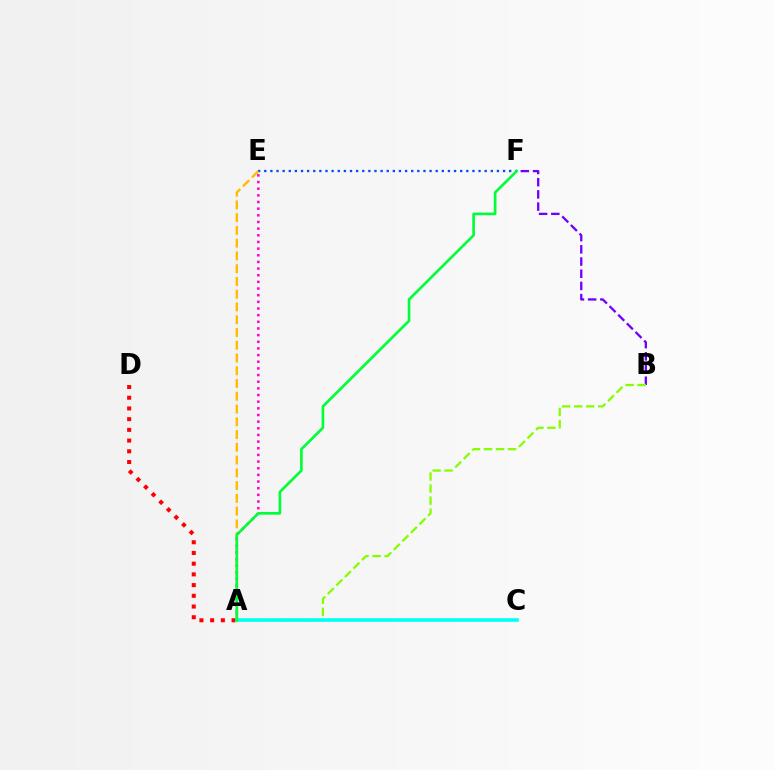{('E', 'F'): [{'color': '#004bff', 'line_style': 'dotted', 'thickness': 1.66}], ('B', 'F'): [{'color': '#7200ff', 'line_style': 'dashed', 'thickness': 1.66}], ('A', 'B'): [{'color': '#84ff00', 'line_style': 'dashed', 'thickness': 1.64}], ('A', 'E'): [{'color': '#ffbd00', 'line_style': 'dashed', 'thickness': 1.73}, {'color': '#ff00cf', 'line_style': 'dotted', 'thickness': 1.81}], ('A', 'D'): [{'color': '#ff0000', 'line_style': 'dotted', 'thickness': 2.91}], ('A', 'C'): [{'color': '#00fff6', 'line_style': 'solid', 'thickness': 2.59}], ('A', 'F'): [{'color': '#00ff39', 'line_style': 'solid', 'thickness': 1.92}]}